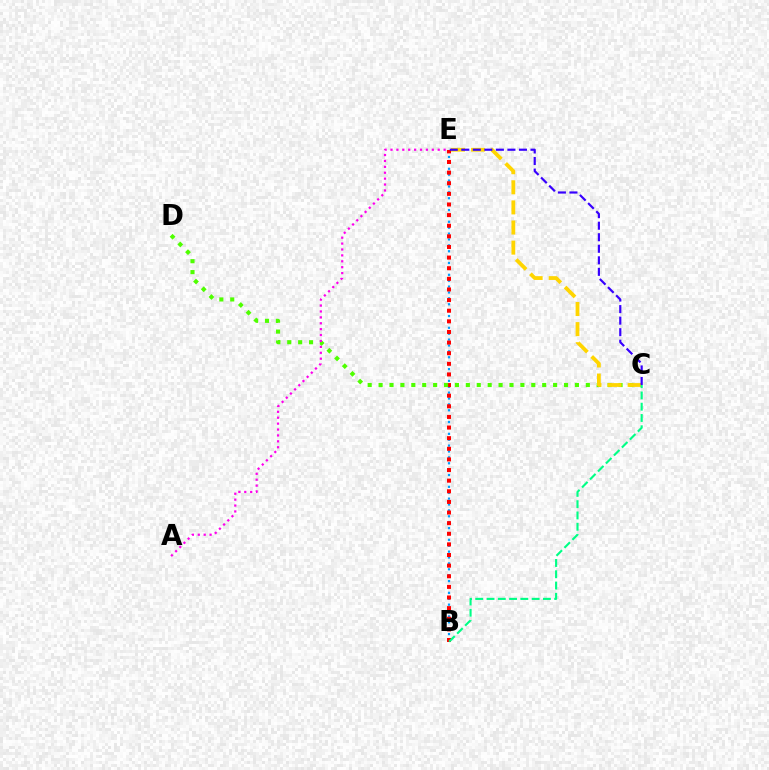{('B', 'E'): [{'color': '#009eff', 'line_style': 'dotted', 'thickness': 1.6}, {'color': '#ff0000', 'line_style': 'dotted', 'thickness': 2.89}], ('C', 'D'): [{'color': '#4fff00', 'line_style': 'dotted', 'thickness': 2.96}], ('C', 'E'): [{'color': '#ffd500', 'line_style': 'dashed', 'thickness': 2.73}, {'color': '#3700ff', 'line_style': 'dashed', 'thickness': 1.57}], ('B', 'C'): [{'color': '#00ff86', 'line_style': 'dashed', 'thickness': 1.53}], ('A', 'E'): [{'color': '#ff00ed', 'line_style': 'dotted', 'thickness': 1.6}]}